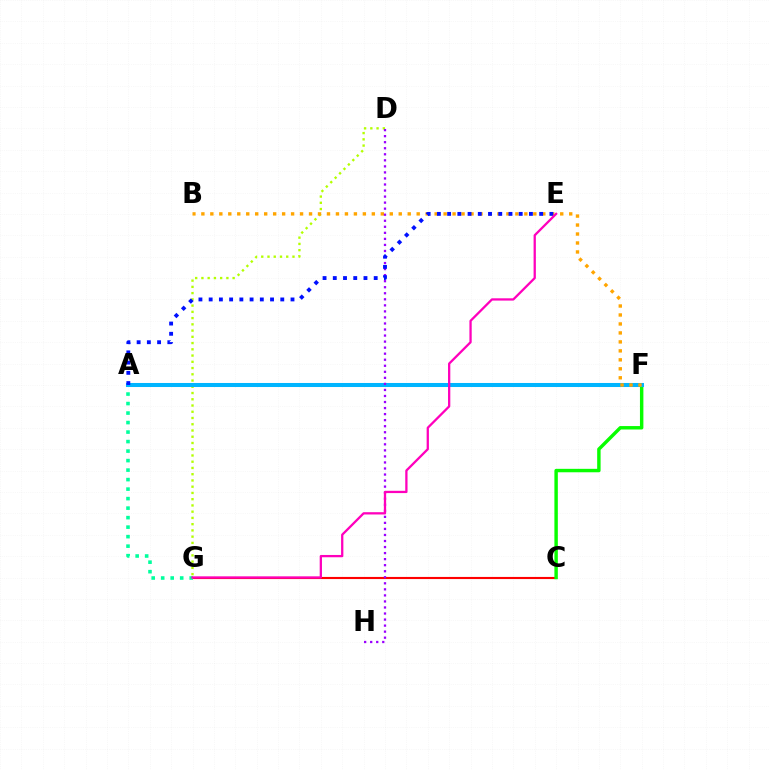{('C', 'G'): [{'color': '#ff0000', 'line_style': 'solid', 'thickness': 1.53}], ('A', 'G'): [{'color': '#00ff9d', 'line_style': 'dotted', 'thickness': 2.58}], ('D', 'G'): [{'color': '#b3ff00', 'line_style': 'dotted', 'thickness': 1.7}], ('C', 'F'): [{'color': '#08ff00', 'line_style': 'solid', 'thickness': 2.47}], ('A', 'F'): [{'color': '#00b5ff', 'line_style': 'solid', 'thickness': 2.91}], ('B', 'F'): [{'color': '#ffa500', 'line_style': 'dotted', 'thickness': 2.44}], ('D', 'H'): [{'color': '#9b00ff', 'line_style': 'dotted', 'thickness': 1.64}], ('A', 'E'): [{'color': '#0010ff', 'line_style': 'dotted', 'thickness': 2.78}], ('E', 'G'): [{'color': '#ff00bd', 'line_style': 'solid', 'thickness': 1.64}]}